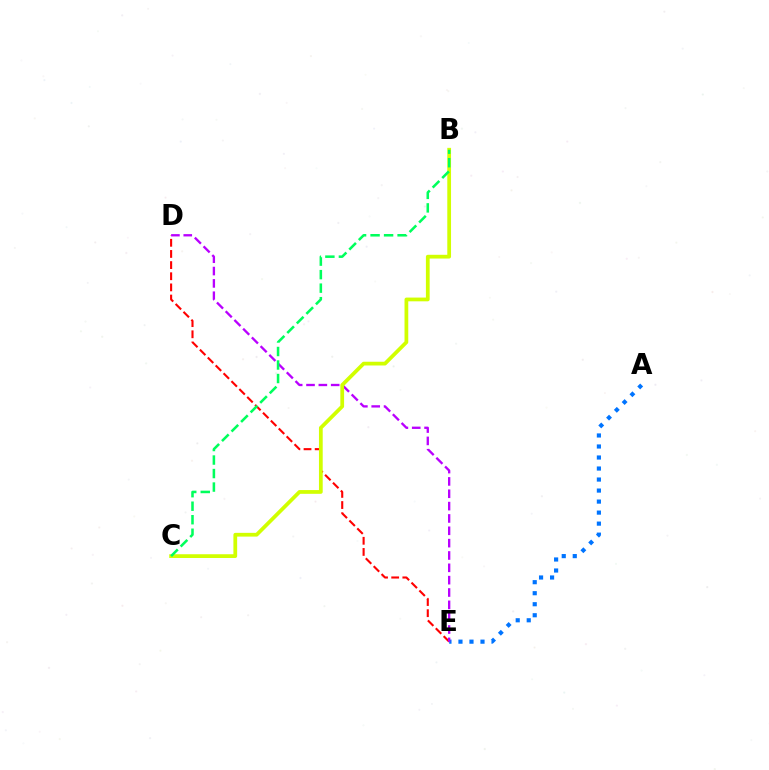{('D', 'E'): [{'color': '#ff0000', 'line_style': 'dashed', 'thickness': 1.51}, {'color': '#b900ff', 'line_style': 'dashed', 'thickness': 1.68}], ('A', 'E'): [{'color': '#0074ff', 'line_style': 'dotted', 'thickness': 2.99}], ('B', 'C'): [{'color': '#d1ff00', 'line_style': 'solid', 'thickness': 2.7}, {'color': '#00ff5c', 'line_style': 'dashed', 'thickness': 1.84}]}